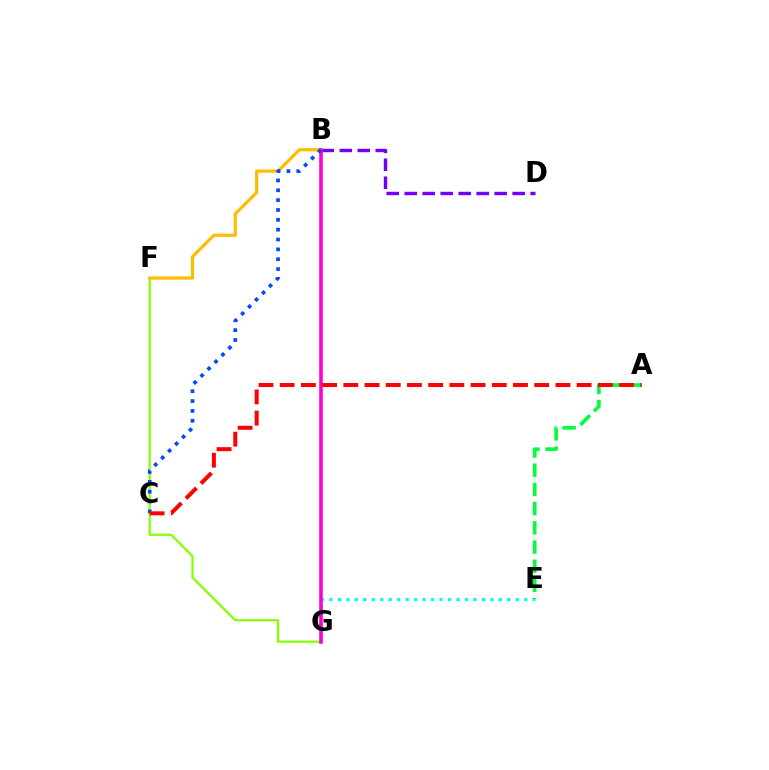{('B', 'D'): [{'color': '#7200ff', 'line_style': 'dashed', 'thickness': 2.44}], ('E', 'G'): [{'color': '#00fff6', 'line_style': 'dotted', 'thickness': 2.3}], ('F', 'G'): [{'color': '#84ff00', 'line_style': 'solid', 'thickness': 1.59}], ('B', 'F'): [{'color': '#ffbd00', 'line_style': 'solid', 'thickness': 2.32}], ('B', 'G'): [{'color': '#ff00cf', 'line_style': 'solid', 'thickness': 2.58}], ('A', 'E'): [{'color': '#00ff39', 'line_style': 'dashed', 'thickness': 2.61}], ('B', 'C'): [{'color': '#004bff', 'line_style': 'dotted', 'thickness': 2.68}], ('A', 'C'): [{'color': '#ff0000', 'line_style': 'dashed', 'thickness': 2.88}]}